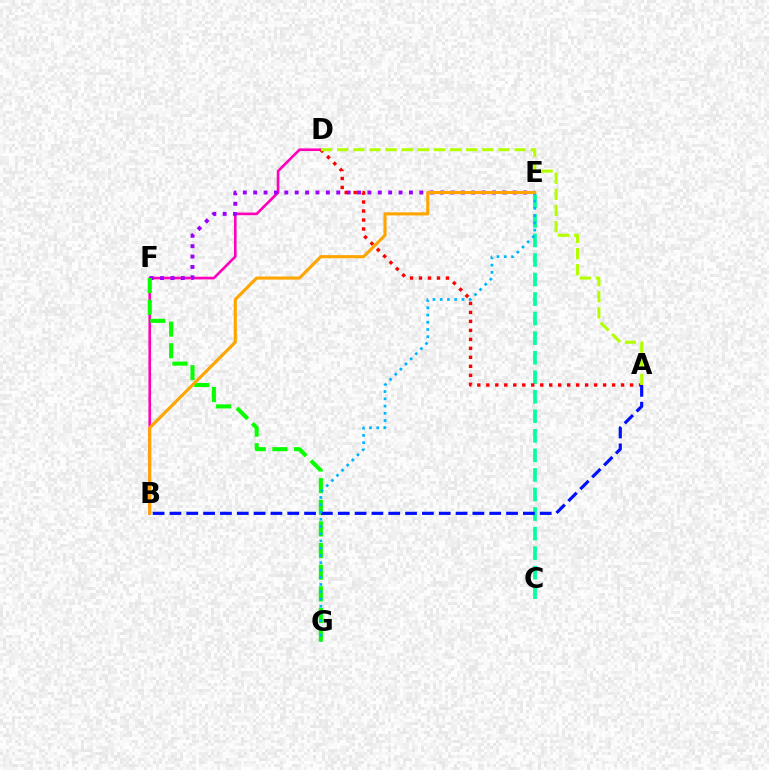{('C', 'E'): [{'color': '#00ff9d', 'line_style': 'dashed', 'thickness': 2.65}], ('B', 'D'): [{'color': '#ff00bd', 'line_style': 'solid', 'thickness': 1.89}], ('E', 'F'): [{'color': '#9b00ff', 'line_style': 'dotted', 'thickness': 2.82}], ('F', 'G'): [{'color': '#08ff00', 'line_style': 'dashed', 'thickness': 2.94}], ('A', 'D'): [{'color': '#ff0000', 'line_style': 'dotted', 'thickness': 2.44}, {'color': '#b3ff00', 'line_style': 'dashed', 'thickness': 2.19}], ('A', 'B'): [{'color': '#0010ff', 'line_style': 'dashed', 'thickness': 2.29}], ('E', 'G'): [{'color': '#00b5ff', 'line_style': 'dotted', 'thickness': 1.97}], ('B', 'E'): [{'color': '#ffa500', 'line_style': 'solid', 'thickness': 2.24}]}